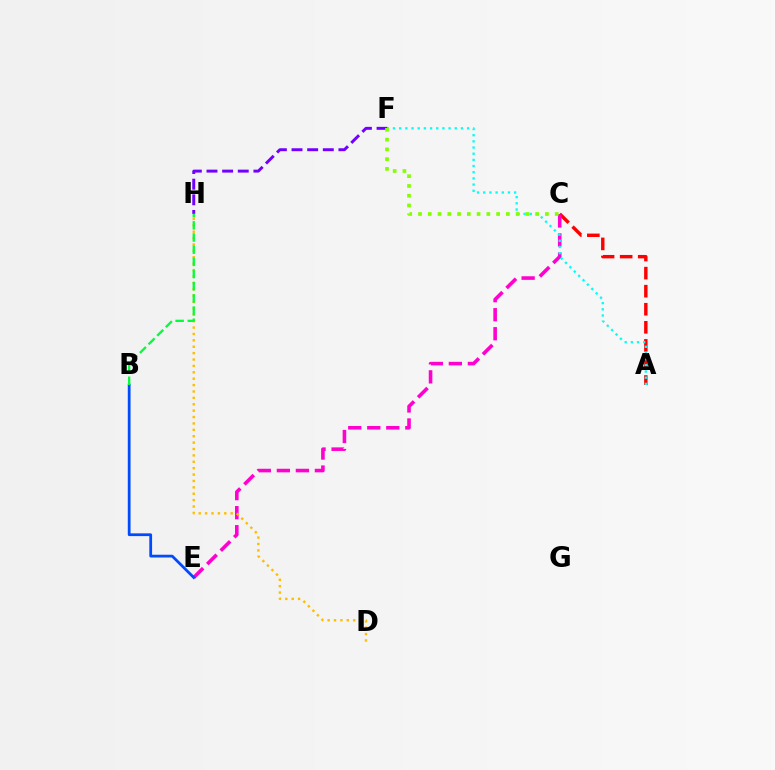{('A', 'C'): [{'color': '#ff0000', 'line_style': 'dashed', 'thickness': 2.45}], ('C', 'E'): [{'color': '#ff00cf', 'line_style': 'dashed', 'thickness': 2.58}], ('D', 'H'): [{'color': '#ffbd00', 'line_style': 'dotted', 'thickness': 1.74}], ('F', 'H'): [{'color': '#7200ff', 'line_style': 'dashed', 'thickness': 2.12}], ('B', 'E'): [{'color': '#004bff', 'line_style': 'solid', 'thickness': 1.99}], ('A', 'F'): [{'color': '#00fff6', 'line_style': 'dotted', 'thickness': 1.68}], ('C', 'F'): [{'color': '#84ff00', 'line_style': 'dotted', 'thickness': 2.65}], ('B', 'H'): [{'color': '#00ff39', 'line_style': 'dashed', 'thickness': 1.65}]}